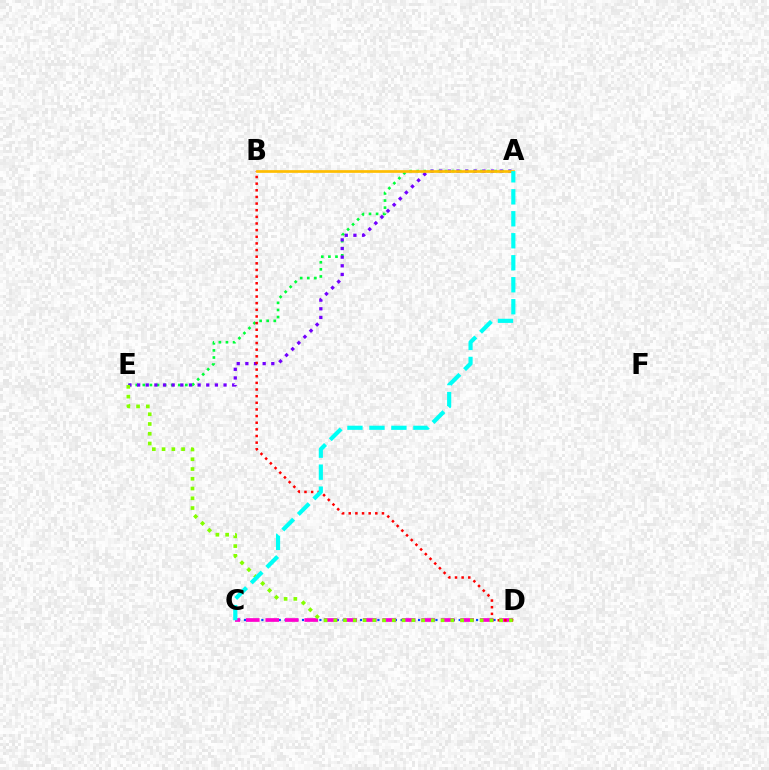{('A', 'E'): [{'color': '#00ff39', 'line_style': 'dotted', 'thickness': 1.92}, {'color': '#7200ff', 'line_style': 'dotted', 'thickness': 2.35}], ('C', 'D'): [{'color': '#004bff', 'line_style': 'dotted', 'thickness': 1.58}, {'color': '#ff00cf', 'line_style': 'dashed', 'thickness': 2.65}], ('B', 'D'): [{'color': '#ff0000', 'line_style': 'dotted', 'thickness': 1.8}], ('A', 'B'): [{'color': '#ffbd00', 'line_style': 'solid', 'thickness': 1.95}], ('D', 'E'): [{'color': '#84ff00', 'line_style': 'dotted', 'thickness': 2.65}], ('A', 'C'): [{'color': '#00fff6', 'line_style': 'dashed', 'thickness': 2.99}]}